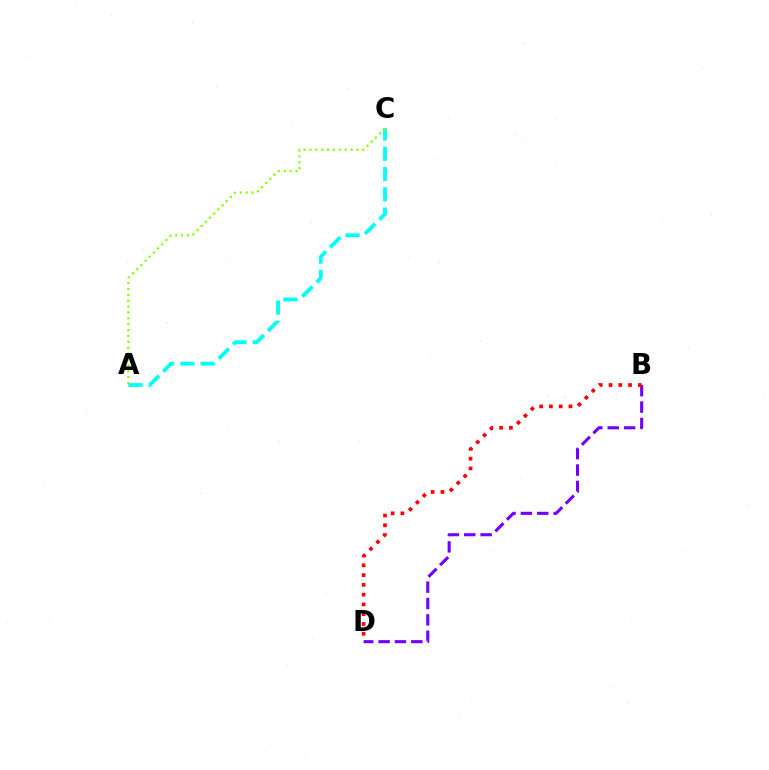{('A', 'C'): [{'color': '#00fff6', 'line_style': 'dashed', 'thickness': 2.76}, {'color': '#84ff00', 'line_style': 'dotted', 'thickness': 1.6}], ('B', 'D'): [{'color': '#7200ff', 'line_style': 'dashed', 'thickness': 2.22}, {'color': '#ff0000', 'line_style': 'dotted', 'thickness': 2.66}]}